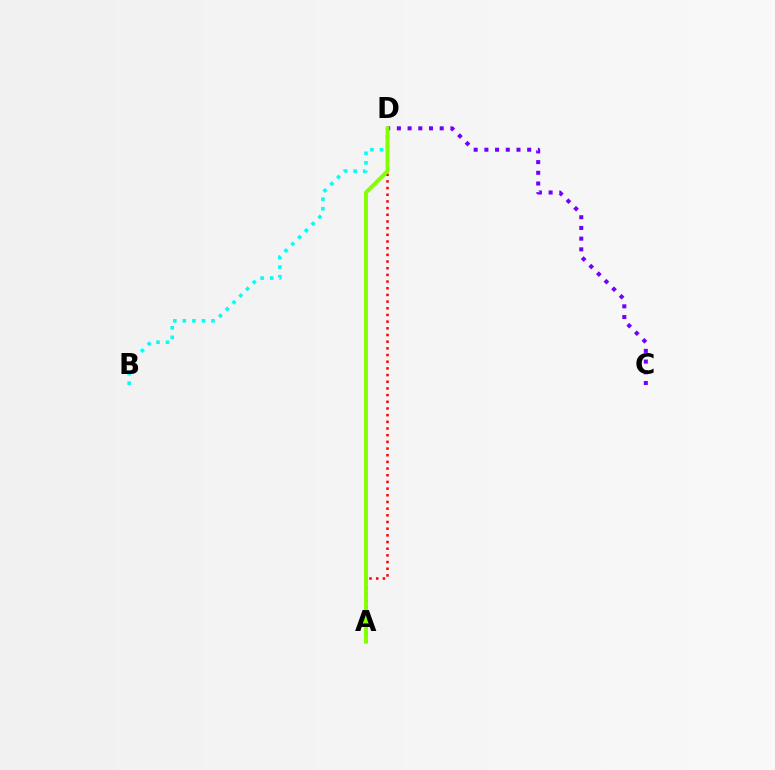{('A', 'D'): [{'color': '#ff0000', 'line_style': 'dotted', 'thickness': 1.81}, {'color': '#84ff00', 'line_style': 'solid', 'thickness': 2.8}], ('B', 'D'): [{'color': '#00fff6', 'line_style': 'dotted', 'thickness': 2.59}], ('C', 'D'): [{'color': '#7200ff', 'line_style': 'dotted', 'thickness': 2.91}]}